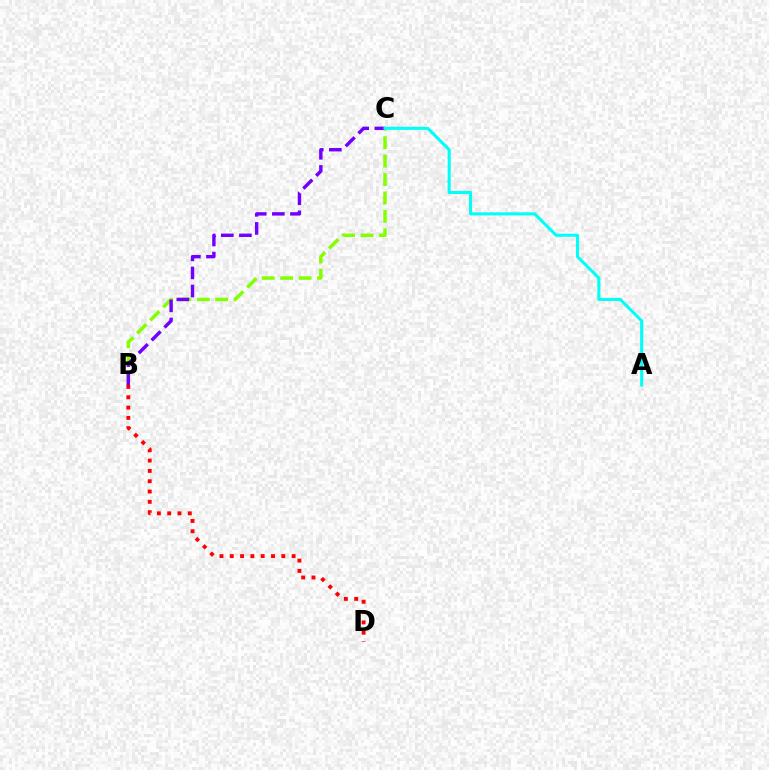{('B', 'C'): [{'color': '#84ff00', 'line_style': 'dashed', 'thickness': 2.5}, {'color': '#7200ff', 'line_style': 'dashed', 'thickness': 2.46}], ('B', 'D'): [{'color': '#ff0000', 'line_style': 'dotted', 'thickness': 2.8}], ('A', 'C'): [{'color': '#00fff6', 'line_style': 'solid', 'thickness': 2.22}]}